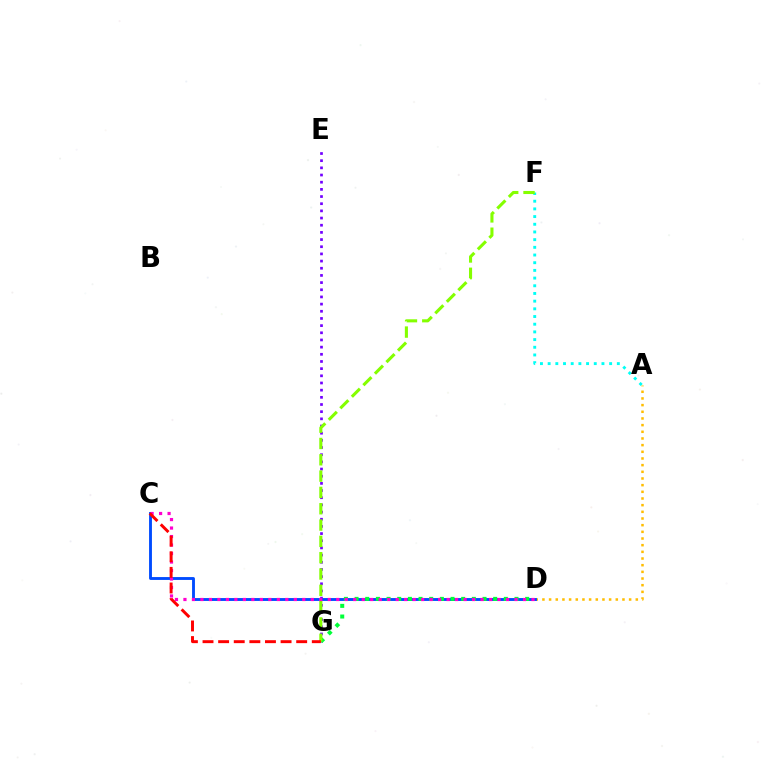{('A', 'D'): [{'color': '#ffbd00', 'line_style': 'dotted', 'thickness': 1.81}], ('E', 'G'): [{'color': '#7200ff', 'line_style': 'dotted', 'thickness': 1.95}], ('C', 'D'): [{'color': '#004bff', 'line_style': 'solid', 'thickness': 2.06}, {'color': '#ff00cf', 'line_style': 'dotted', 'thickness': 2.31}], ('D', 'G'): [{'color': '#00ff39', 'line_style': 'dotted', 'thickness': 2.9}], ('A', 'F'): [{'color': '#00fff6', 'line_style': 'dotted', 'thickness': 2.09}], ('F', 'G'): [{'color': '#84ff00', 'line_style': 'dashed', 'thickness': 2.22}], ('C', 'G'): [{'color': '#ff0000', 'line_style': 'dashed', 'thickness': 2.12}]}